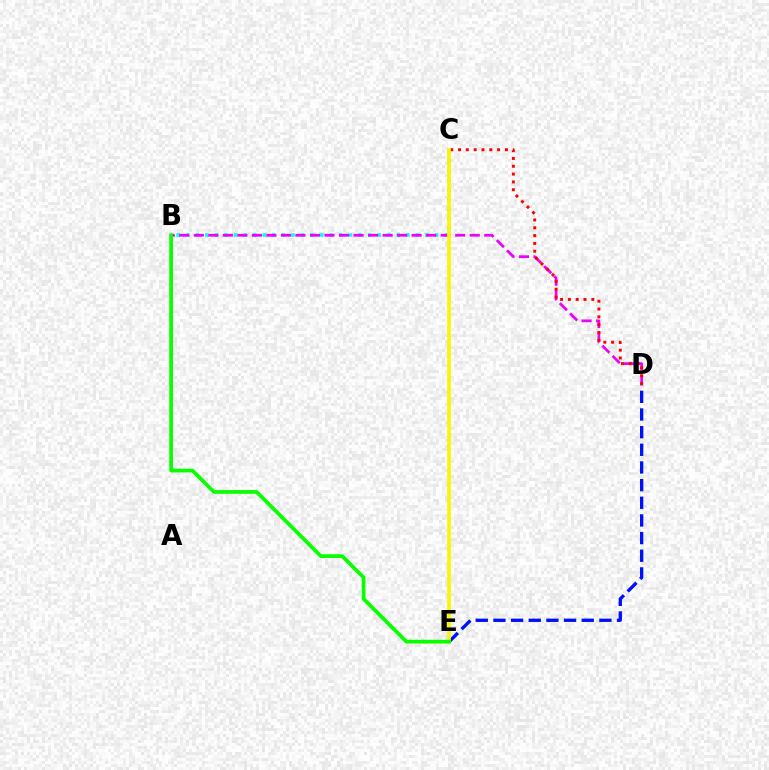{('D', 'E'): [{'color': '#0010ff', 'line_style': 'dashed', 'thickness': 2.4}], ('B', 'C'): [{'color': '#00fff6', 'line_style': 'dotted', 'thickness': 2.6}], ('B', 'D'): [{'color': '#ee00ff', 'line_style': 'dashed', 'thickness': 1.97}], ('C', 'D'): [{'color': '#ff0000', 'line_style': 'dotted', 'thickness': 2.12}], ('C', 'E'): [{'color': '#fcf500', 'line_style': 'solid', 'thickness': 2.63}], ('B', 'E'): [{'color': '#08ff00', 'line_style': 'solid', 'thickness': 2.69}]}